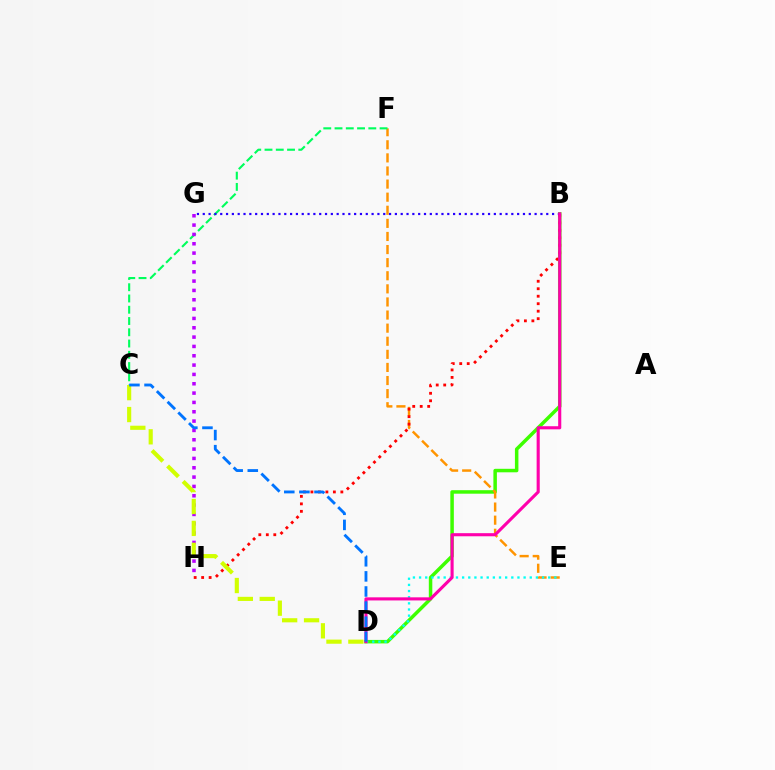{('B', 'D'): [{'color': '#3dff00', 'line_style': 'solid', 'thickness': 2.52}, {'color': '#ff00ac', 'line_style': 'solid', 'thickness': 2.24}], ('E', 'F'): [{'color': '#ff9400', 'line_style': 'dashed', 'thickness': 1.78}], ('B', 'H'): [{'color': '#ff0000', 'line_style': 'dotted', 'thickness': 2.03}], ('D', 'E'): [{'color': '#00fff6', 'line_style': 'dotted', 'thickness': 1.67}], ('C', 'F'): [{'color': '#00ff5c', 'line_style': 'dashed', 'thickness': 1.53}], ('G', 'H'): [{'color': '#b900ff', 'line_style': 'dotted', 'thickness': 2.54}], ('B', 'G'): [{'color': '#2500ff', 'line_style': 'dotted', 'thickness': 1.58}], ('C', 'D'): [{'color': '#d1ff00', 'line_style': 'dashed', 'thickness': 2.98}, {'color': '#0074ff', 'line_style': 'dashed', 'thickness': 2.05}]}